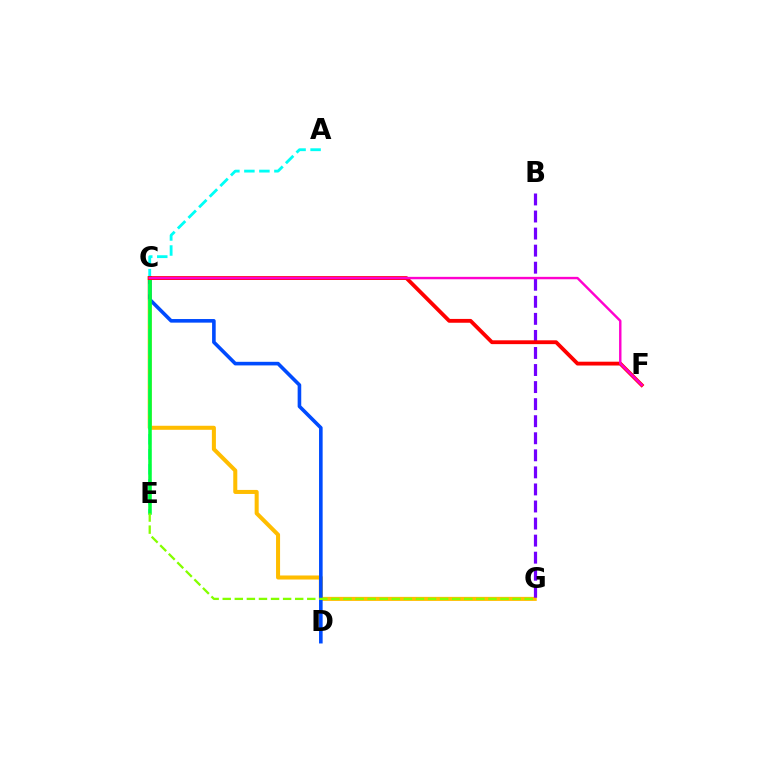{('C', 'G'): [{'color': '#ffbd00', 'line_style': 'solid', 'thickness': 2.91}], ('C', 'D'): [{'color': '#004bff', 'line_style': 'solid', 'thickness': 2.59}], ('B', 'G'): [{'color': '#7200ff', 'line_style': 'dashed', 'thickness': 2.32}], ('A', 'E'): [{'color': '#00fff6', 'line_style': 'dashed', 'thickness': 2.04}], ('C', 'E'): [{'color': '#00ff39', 'line_style': 'solid', 'thickness': 2.54}], ('C', 'F'): [{'color': '#ff0000', 'line_style': 'solid', 'thickness': 2.75}, {'color': '#ff00cf', 'line_style': 'solid', 'thickness': 1.74}], ('E', 'G'): [{'color': '#84ff00', 'line_style': 'dashed', 'thickness': 1.64}]}